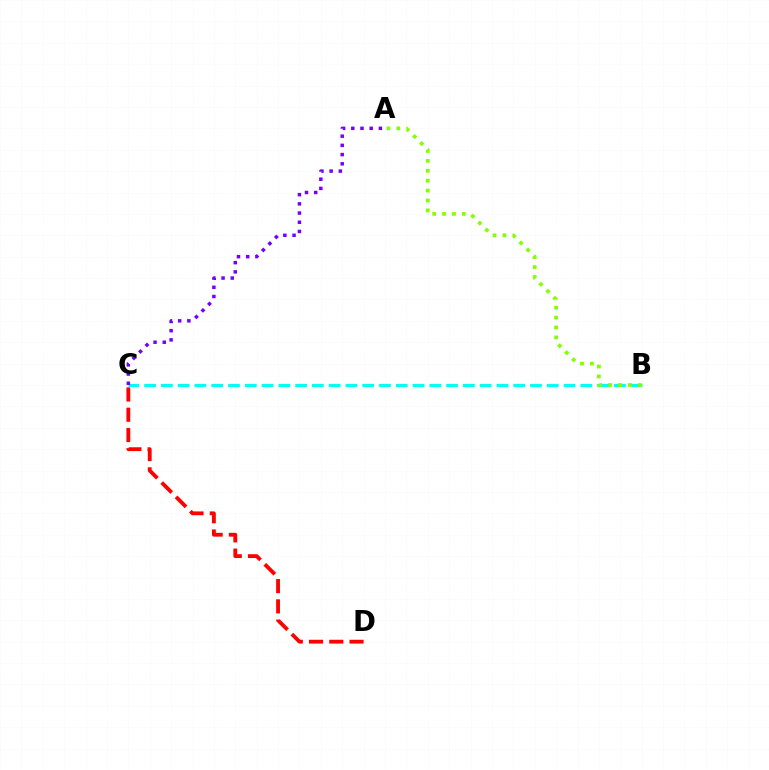{('B', 'C'): [{'color': '#00fff6', 'line_style': 'dashed', 'thickness': 2.28}], ('C', 'D'): [{'color': '#ff0000', 'line_style': 'dashed', 'thickness': 2.75}], ('A', 'C'): [{'color': '#7200ff', 'line_style': 'dotted', 'thickness': 2.5}], ('A', 'B'): [{'color': '#84ff00', 'line_style': 'dotted', 'thickness': 2.69}]}